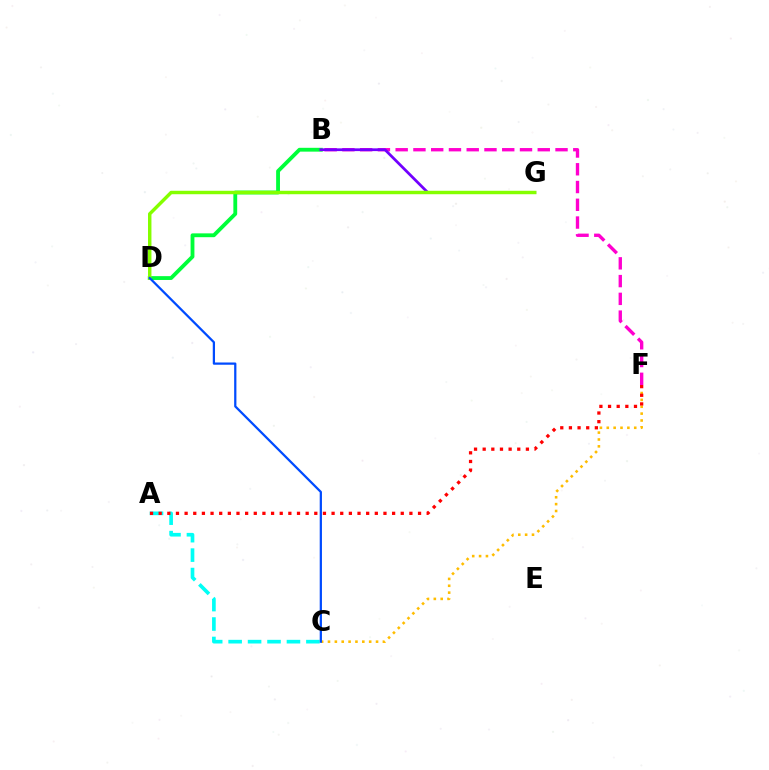{('C', 'F'): [{'color': '#ffbd00', 'line_style': 'dotted', 'thickness': 1.86}], ('B', 'D'): [{'color': '#00ff39', 'line_style': 'solid', 'thickness': 2.76}], ('B', 'F'): [{'color': '#ff00cf', 'line_style': 'dashed', 'thickness': 2.41}], ('A', 'C'): [{'color': '#00fff6', 'line_style': 'dashed', 'thickness': 2.64}], ('A', 'F'): [{'color': '#ff0000', 'line_style': 'dotted', 'thickness': 2.35}], ('B', 'G'): [{'color': '#7200ff', 'line_style': 'solid', 'thickness': 1.98}], ('D', 'G'): [{'color': '#84ff00', 'line_style': 'solid', 'thickness': 2.48}], ('C', 'D'): [{'color': '#004bff', 'line_style': 'solid', 'thickness': 1.62}]}